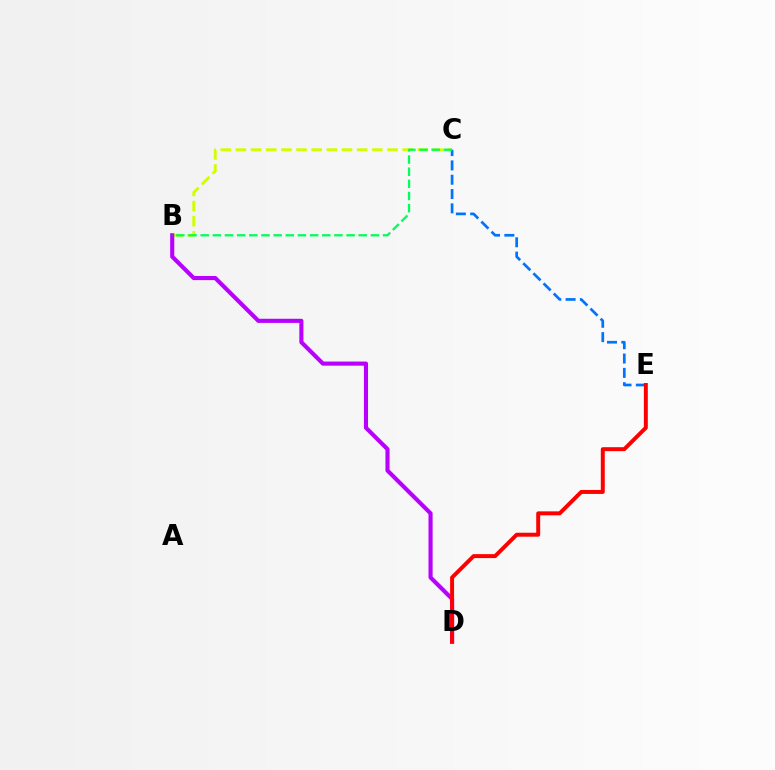{('B', 'C'): [{'color': '#d1ff00', 'line_style': 'dashed', 'thickness': 2.06}, {'color': '#00ff5c', 'line_style': 'dashed', 'thickness': 1.65}], ('C', 'E'): [{'color': '#0074ff', 'line_style': 'dashed', 'thickness': 1.95}], ('B', 'D'): [{'color': '#b900ff', 'line_style': 'solid', 'thickness': 2.96}], ('D', 'E'): [{'color': '#ff0000', 'line_style': 'solid', 'thickness': 2.84}]}